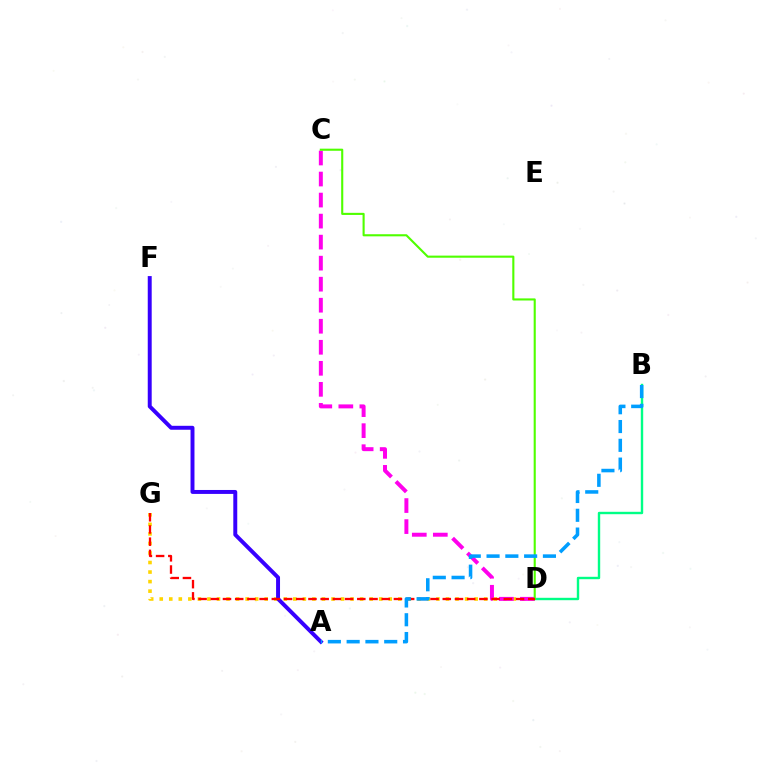{('D', 'G'): [{'color': '#ffd500', 'line_style': 'dotted', 'thickness': 2.59}, {'color': '#ff0000', 'line_style': 'dashed', 'thickness': 1.66}], ('C', 'D'): [{'color': '#ff00ed', 'line_style': 'dashed', 'thickness': 2.86}, {'color': '#4fff00', 'line_style': 'solid', 'thickness': 1.52}], ('A', 'F'): [{'color': '#3700ff', 'line_style': 'solid', 'thickness': 2.84}], ('B', 'D'): [{'color': '#00ff86', 'line_style': 'solid', 'thickness': 1.73}], ('A', 'B'): [{'color': '#009eff', 'line_style': 'dashed', 'thickness': 2.55}]}